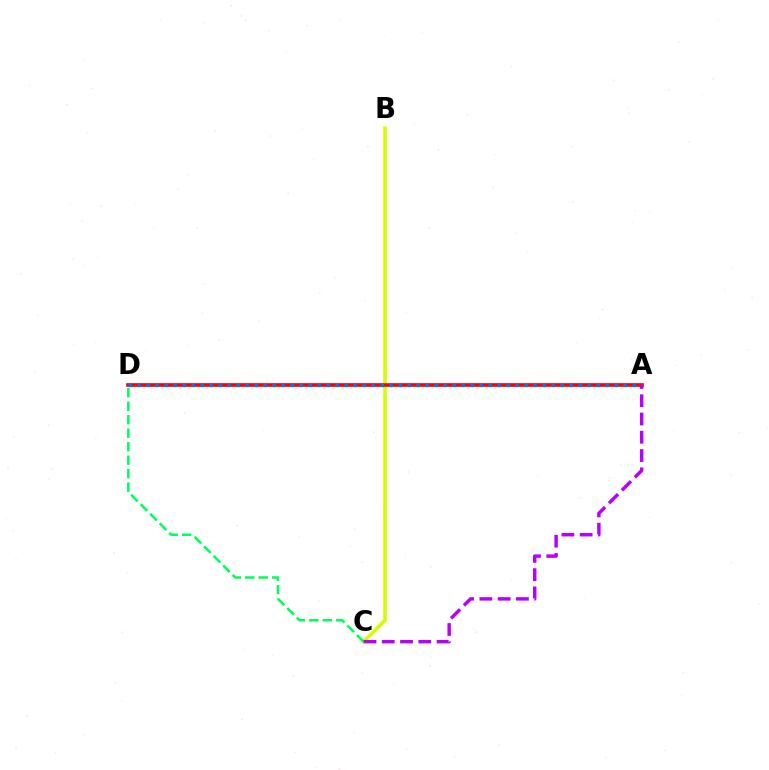{('B', 'C'): [{'color': '#d1ff00', 'line_style': 'solid', 'thickness': 2.6}], ('A', 'D'): [{'color': '#ff0000', 'line_style': 'solid', 'thickness': 2.63}, {'color': '#0074ff', 'line_style': 'dotted', 'thickness': 2.45}], ('C', 'D'): [{'color': '#00ff5c', 'line_style': 'dashed', 'thickness': 1.83}], ('A', 'C'): [{'color': '#b900ff', 'line_style': 'dashed', 'thickness': 2.48}]}